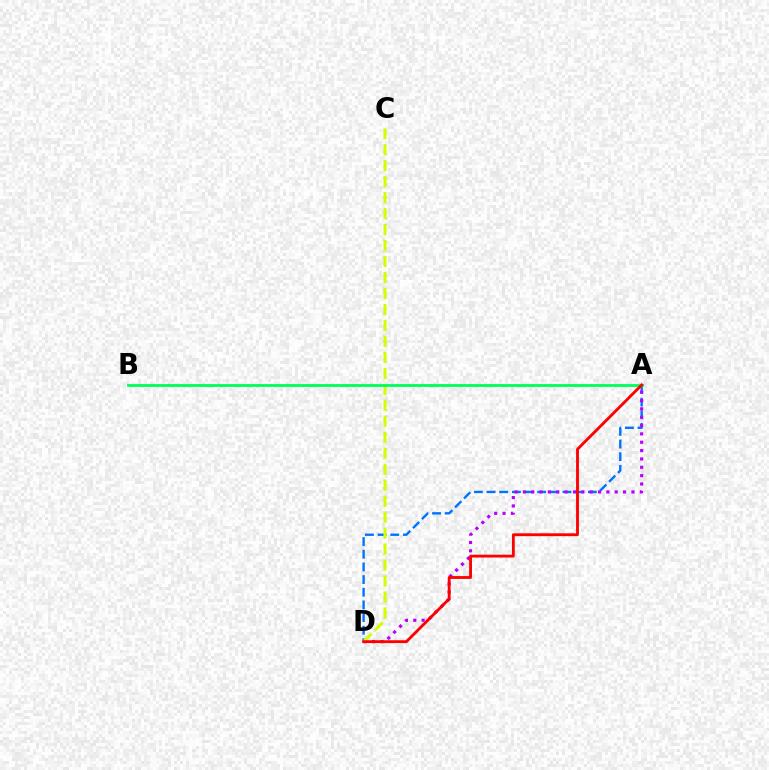{('A', 'D'): [{'color': '#0074ff', 'line_style': 'dashed', 'thickness': 1.72}, {'color': '#b900ff', 'line_style': 'dotted', 'thickness': 2.27}, {'color': '#ff0000', 'line_style': 'solid', 'thickness': 2.05}], ('C', 'D'): [{'color': '#d1ff00', 'line_style': 'dashed', 'thickness': 2.17}], ('A', 'B'): [{'color': '#00ff5c', 'line_style': 'solid', 'thickness': 2.05}]}